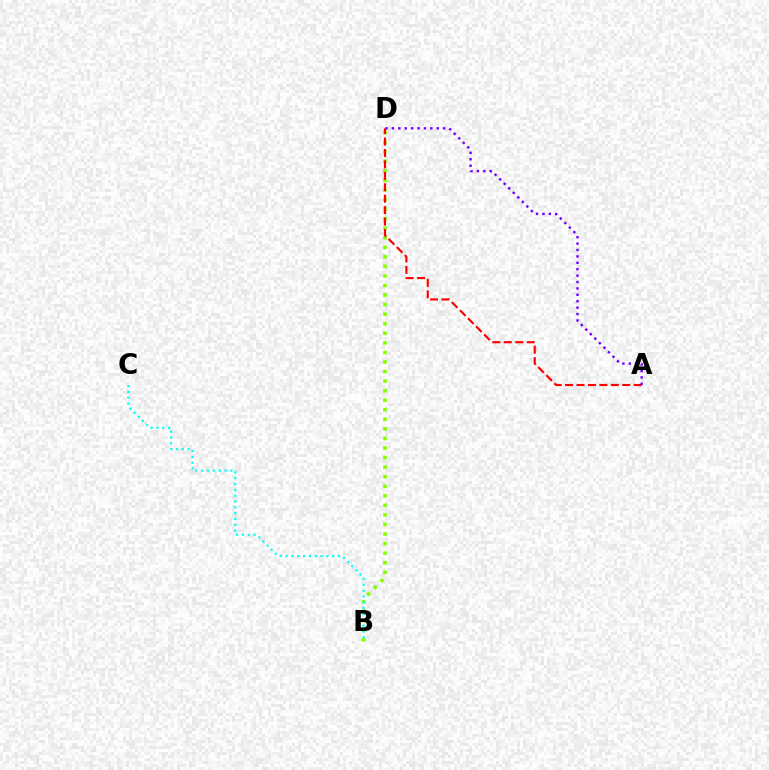{('B', 'D'): [{'color': '#84ff00', 'line_style': 'dotted', 'thickness': 2.6}], ('A', 'D'): [{'color': '#ff0000', 'line_style': 'dashed', 'thickness': 1.55}, {'color': '#7200ff', 'line_style': 'dotted', 'thickness': 1.74}], ('B', 'C'): [{'color': '#00fff6', 'line_style': 'dotted', 'thickness': 1.58}]}